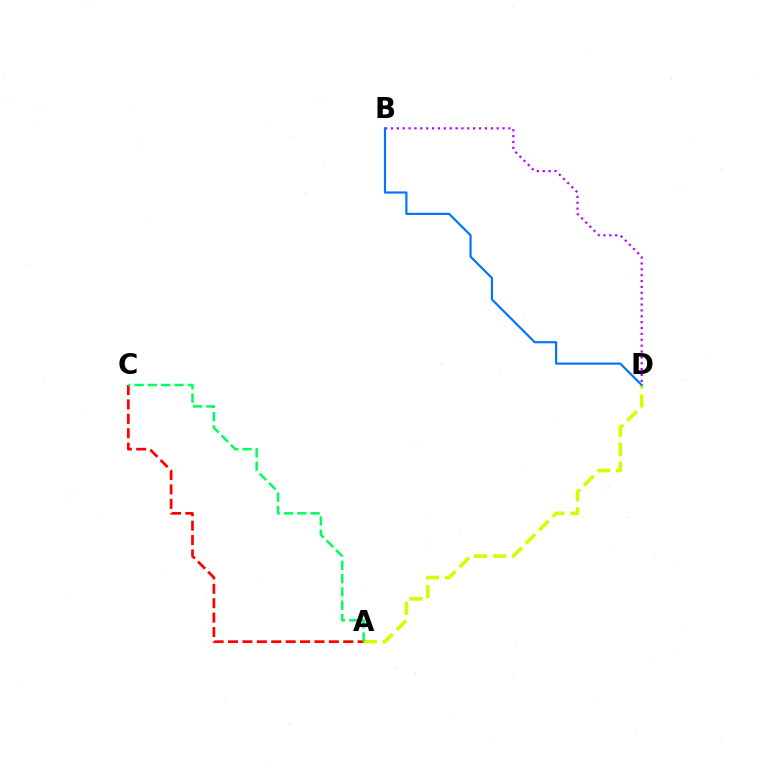{('A', 'D'): [{'color': '#d1ff00', 'line_style': 'dashed', 'thickness': 2.58}], ('A', 'C'): [{'color': '#ff0000', 'line_style': 'dashed', 'thickness': 1.96}, {'color': '#00ff5c', 'line_style': 'dashed', 'thickness': 1.81}], ('B', 'D'): [{'color': '#b900ff', 'line_style': 'dotted', 'thickness': 1.6}, {'color': '#0074ff', 'line_style': 'solid', 'thickness': 1.56}]}